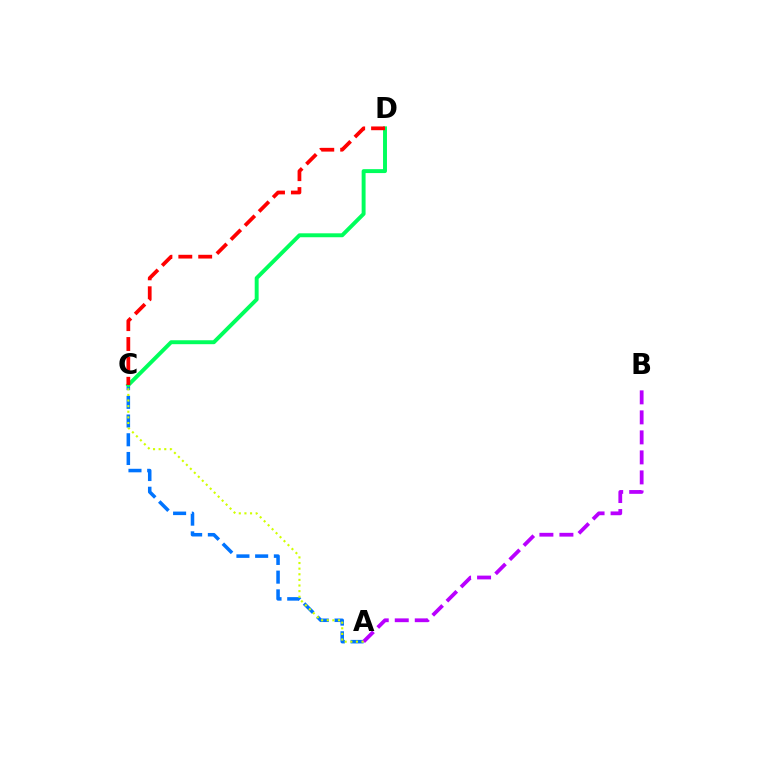{('A', 'C'): [{'color': '#0074ff', 'line_style': 'dashed', 'thickness': 2.54}, {'color': '#d1ff00', 'line_style': 'dotted', 'thickness': 1.53}], ('C', 'D'): [{'color': '#00ff5c', 'line_style': 'solid', 'thickness': 2.83}, {'color': '#ff0000', 'line_style': 'dashed', 'thickness': 2.7}], ('A', 'B'): [{'color': '#b900ff', 'line_style': 'dashed', 'thickness': 2.72}]}